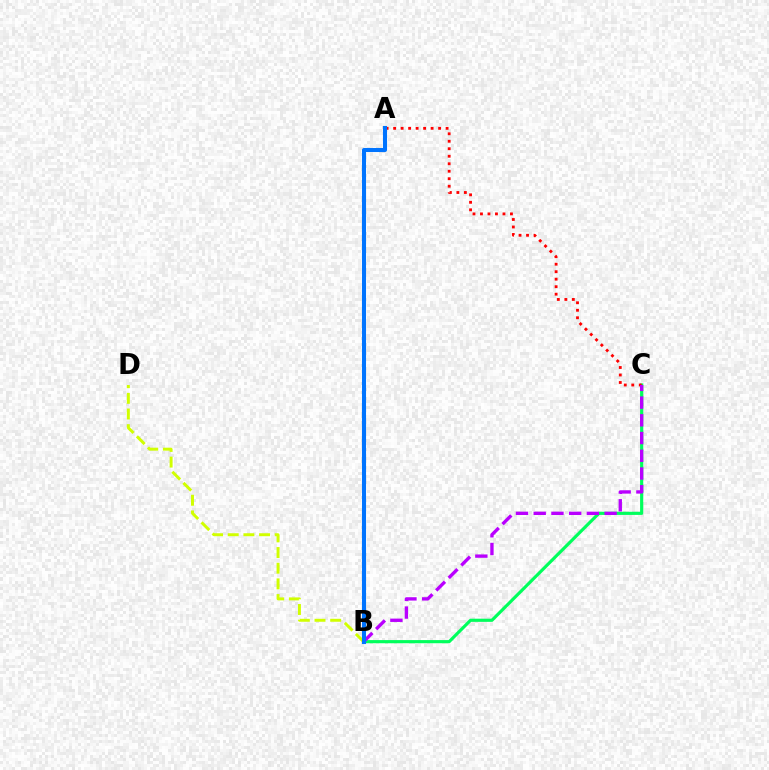{('B', 'C'): [{'color': '#00ff5c', 'line_style': 'solid', 'thickness': 2.27}, {'color': '#b900ff', 'line_style': 'dashed', 'thickness': 2.41}], ('A', 'C'): [{'color': '#ff0000', 'line_style': 'dotted', 'thickness': 2.04}], ('B', 'D'): [{'color': '#d1ff00', 'line_style': 'dashed', 'thickness': 2.13}], ('A', 'B'): [{'color': '#0074ff', 'line_style': 'solid', 'thickness': 2.93}]}